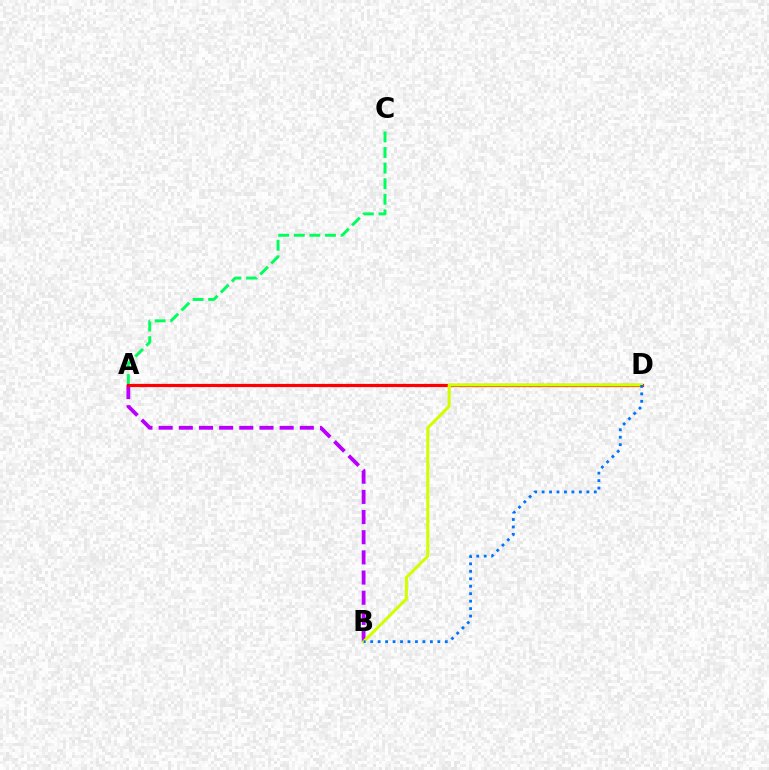{('A', 'B'): [{'color': '#b900ff', 'line_style': 'dashed', 'thickness': 2.74}], ('A', 'C'): [{'color': '#00ff5c', 'line_style': 'dashed', 'thickness': 2.12}], ('A', 'D'): [{'color': '#ff0000', 'line_style': 'solid', 'thickness': 2.3}], ('B', 'D'): [{'color': '#d1ff00', 'line_style': 'solid', 'thickness': 2.18}, {'color': '#0074ff', 'line_style': 'dotted', 'thickness': 2.03}]}